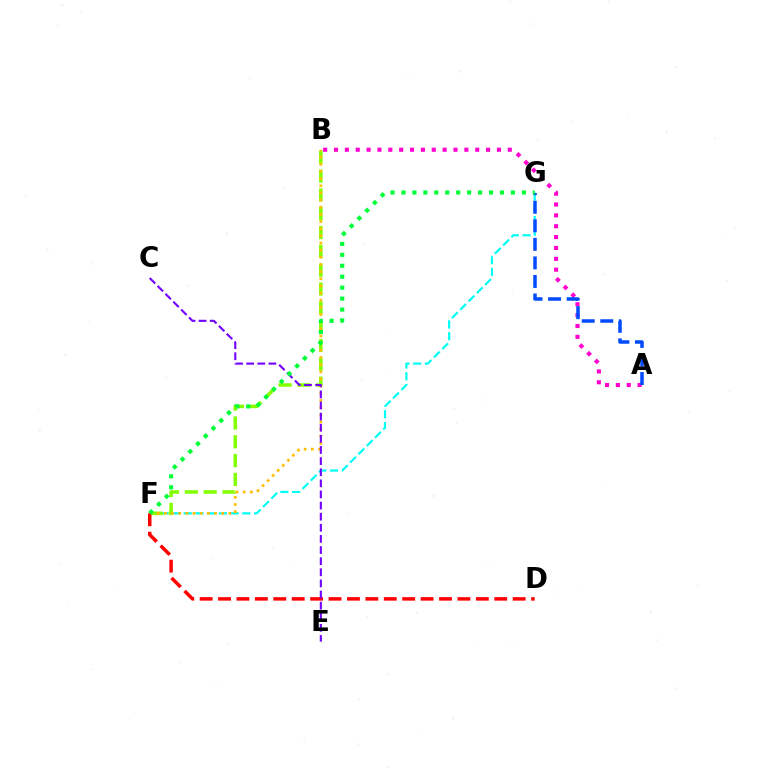{('F', 'G'): [{'color': '#00fff6', 'line_style': 'dashed', 'thickness': 1.59}, {'color': '#00ff39', 'line_style': 'dotted', 'thickness': 2.97}], ('A', 'B'): [{'color': '#ff00cf', 'line_style': 'dotted', 'thickness': 2.95}], ('B', 'F'): [{'color': '#84ff00', 'line_style': 'dashed', 'thickness': 2.56}, {'color': '#ffbd00', 'line_style': 'dotted', 'thickness': 1.94}], ('D', 'F'): [{'color': '#ff0000', 'line_style': 'dashed', 'thickness': 2.5}], ('C', 'E'): [{'color': '#7200ff', 'line_style': 'dashed', 'thickness': 1.51}], ('A', 'G'): [{'color': '#004bff', 'line_style': 'dashed', 'thickness': 2.52}]}